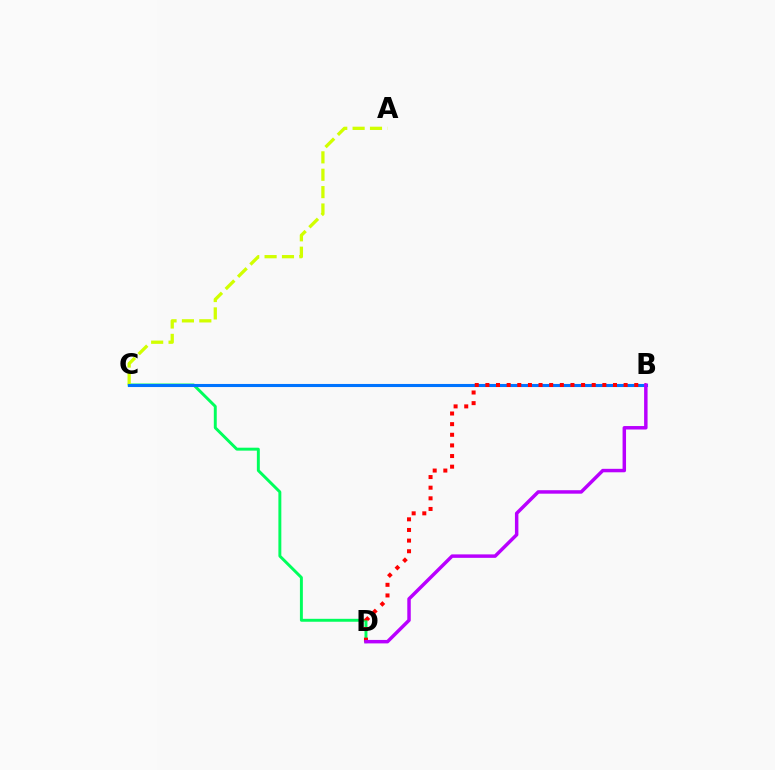{('C', 'D'): [{'color': '#00ff5c', 'line_style': 'solid', 'thickness': 2.11}], ('A', 'C'): [{'color': '#d1ff00', 'line_style': 'dashed', 'thickness': 2.36}], ('B', 'C'): [{'color': '#0074ff', 'line_style': 'solid', 'thickness': 2.22}], ('B', 'D'): [{'color': '#ff0000', 'line_style': 'dotted', 'thickness': 2.89}, {'color': '#b900ff', 'line_style': 'solid', 'thickness': 2.5}]}